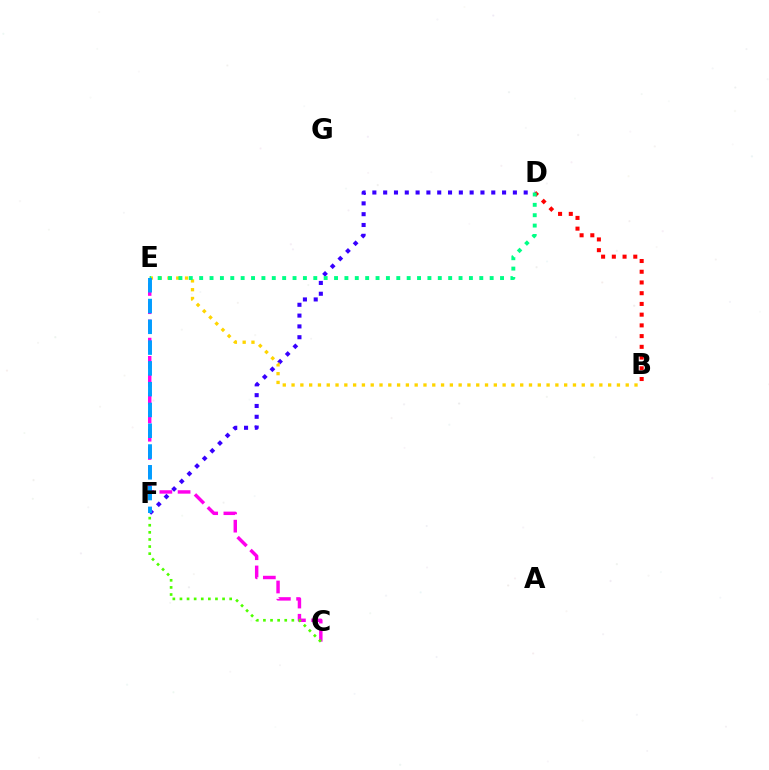{('B', 'D'): [{'color': '#ff0000', 'line_style': 'dotted', 'thickness': 2.91}], ('C', 'E'): [{'color': '#ff00ed', 'line_style': 'dashed', 'thickness': 2.47}], ('C', 'F'): [{'color': '#4fff00', 'line_style': 'dotted', 'thickness': 1.93}], ('D', 'F'): [{'color': '#3700ff', 'line_style': 'dotted', 'thickness': 2.94}], ('B', 'E'): [{'color': '#ffd500', 'line_style': 'dotted', 'thickness': 2.39}], ('D', 'E'): [{'color': '#00ff86', 'line_style': 'dotted', 'thickness': 2.82}], ('E', 'F'): [{'color': '#009eff', 'line_style': 'dashed', 'thickness': 2.82}]}